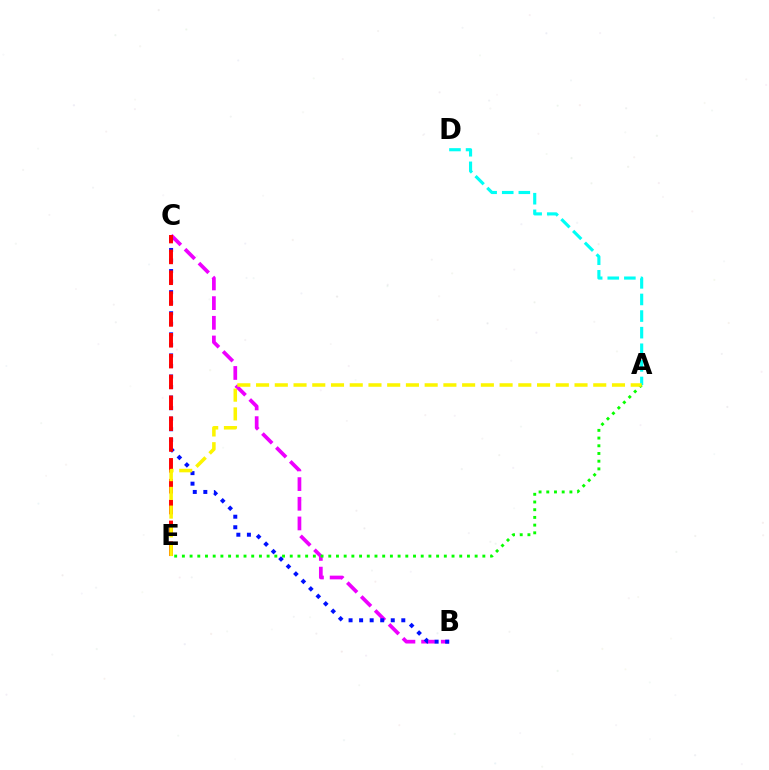{('A', 'D'): [{'color': '#00fff6', 'line_style': 'dashed', 'thickness': 2.26}], ('B', 'C'): [{'color': '#ee00ff', 'line_style': 'dashed', 'thickness': 2.67}, {'color': '#0010ff', 'line_style': 'dotted', 'thickness': 2.87}], ('C', 'E'): [{'color': '#ff0000', 'line_style': 'dashed', 'thickness': 2.83}], ('A', 'E'): [{'color': '#08ff00', 'line_style': 'dotted', 'thickness': 2.09}, {'color': '#fcf500', 'line_style': 'dashed', 'thickness': 2.54}]}